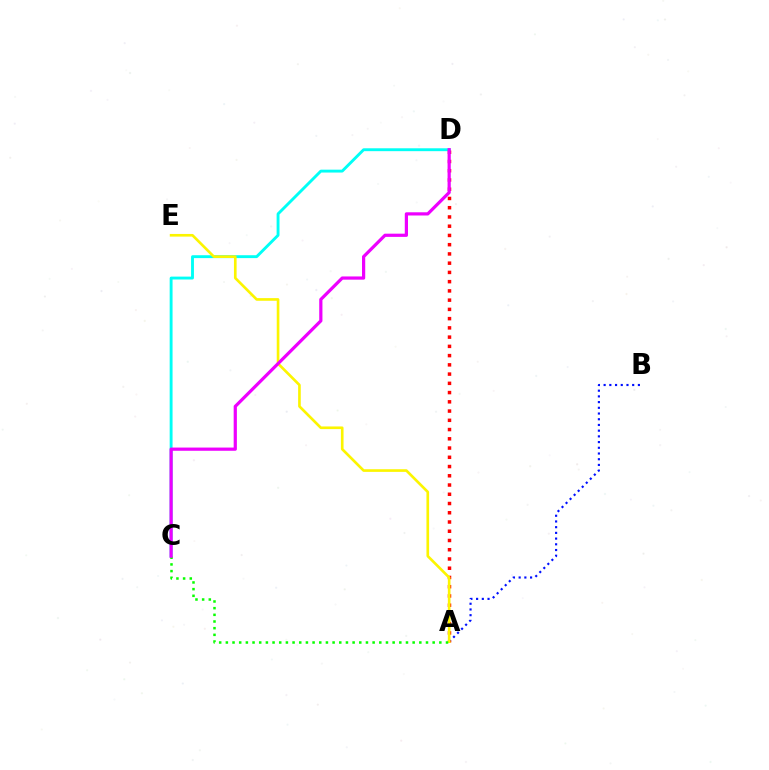{('A', 'B'): [{'color': '#0010ff', 'line_style': 'dotted', 'thickness': 1.55}], ('C', 'D'): [{'color': '#00fff6', 'line_style': 'solid', 'thickness': 2.08}, {'color': '#ee00ff', 'line_style': 'solid', 'thickness': 2.31}], ('A', 'D'): [{'color': '#ff0000', 'line_style': 'dotted', 'thickness': 2.51}], ('A', 'E'): [{'color': '#fcf500', 'line_style': 'solid', 'thickness': 1.91}], ('A', 'C'): [{'color': '#08ff00', 'line_style': 'dotted', 'thickness': 1.81}]}